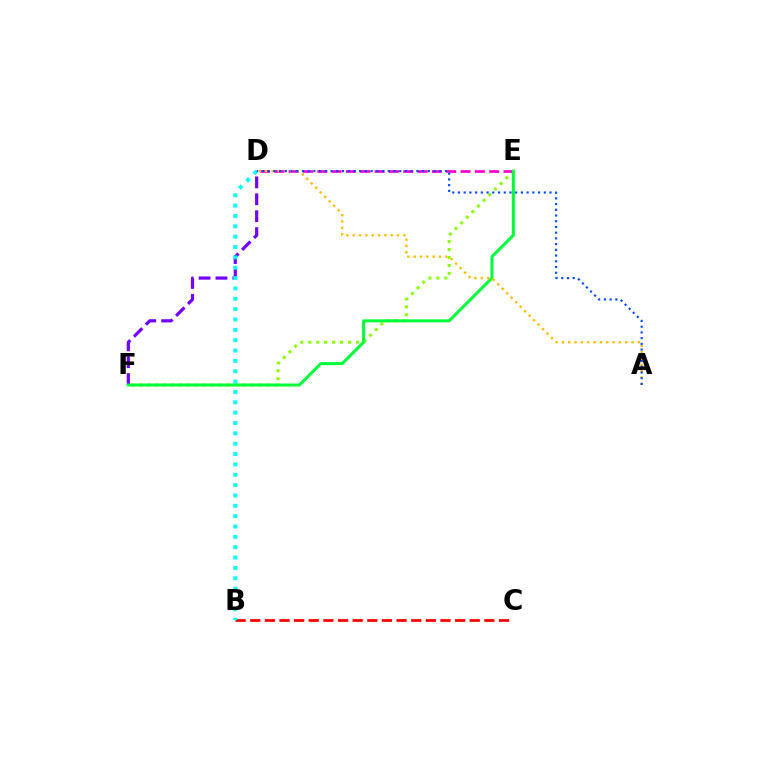{('E', 'F'): [{'color': '#84ff00', 'line_style': 'dotted', 'thickness': 2.16}, {'color': '#00ff39', 'line_style': 'solid', 'thickness': 2.17}], ('B', 'C'): [{'color': '#ff0000', 'line_style': 'dashed', 'thickness': 1.99}], ('D', 'F'): [{'color': '#7200ff', 'line_style': 'dashed', 'thickness': 2.3}], ('D', 'E'): [{'color': '#ff00cf', 'line_style': 'dashed', 'thickness': 1.95}], ('A', 'D'): [{'color': '#ffbd00', 'line_style': 'dotted', 'thickness': 1.72}, {'color': '#004bff', 'line_style': 'dotted', 'thickness': 1.55}], ('B', 'D'): [{'color': '#00fff6', 'line_style': 'dotted', 'thickness': 2.81}]}